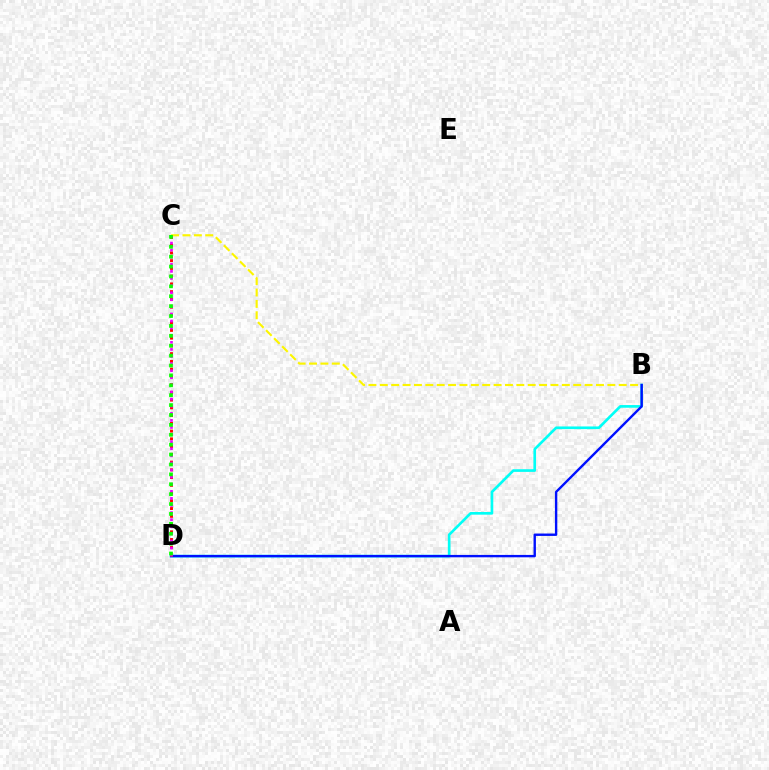{('B', 'D'): [{'color': '#00fff6', 'line_style': 'solid', 'thickness': 1.92}, {'color': '#0010ff', 'line_style': 'solid', 'thickness': 1.72}], ('B', 'C'): [{'color': '#fcf500', 'line_style': 'dashed', 'thickness': 1.55}], ('C', 'D'): [{'color': '#ff0000', 'line_style': 'dotted', 'thickness': 2.1}, {'color': '#ee00ff', 'line_style': 'dotted', 'thickness': 1.93}, {'color': '#08ff00', 'line_style': 'dotted', 'thickness': 2.69}]}